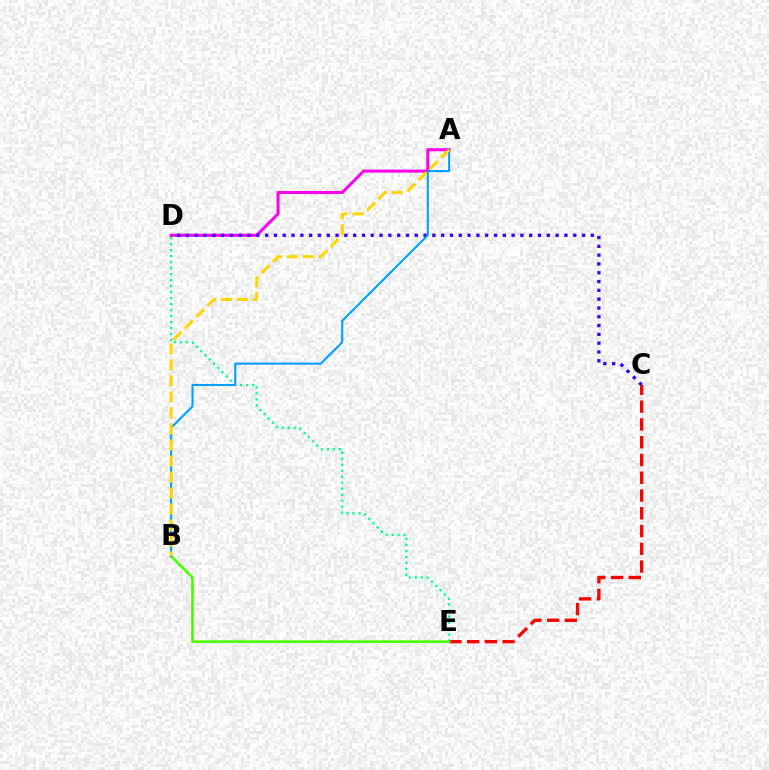{('A', 'D'): [{'color': '#ff00ed', 'line_style': 'solid', 'thickness': 2.19}], ('D', 'E'): [{'color': '#00ff86', 'line_style': 'dotted', 'thickness': 1.63}], ('C', 'D'): [{'color': '#3700ff', 'line_style': 'dotted', 'thickness': 2.39}], ('C', 'E'): [{'color': '#ff0000', 'line_style': 'dashed', 'thickness': 2.41}], ('B', 'E'): [{'color': '#4fff00', 'line_style': 'solid', 'thickness': 1.92}], ('A', 'B'): [{'color': '#009eff', 'line_style': 'solid', 'thickness': 1.5}, {'color': '#ffd500', 'line_style': 'dashed', 'thickness': 2.17}]}